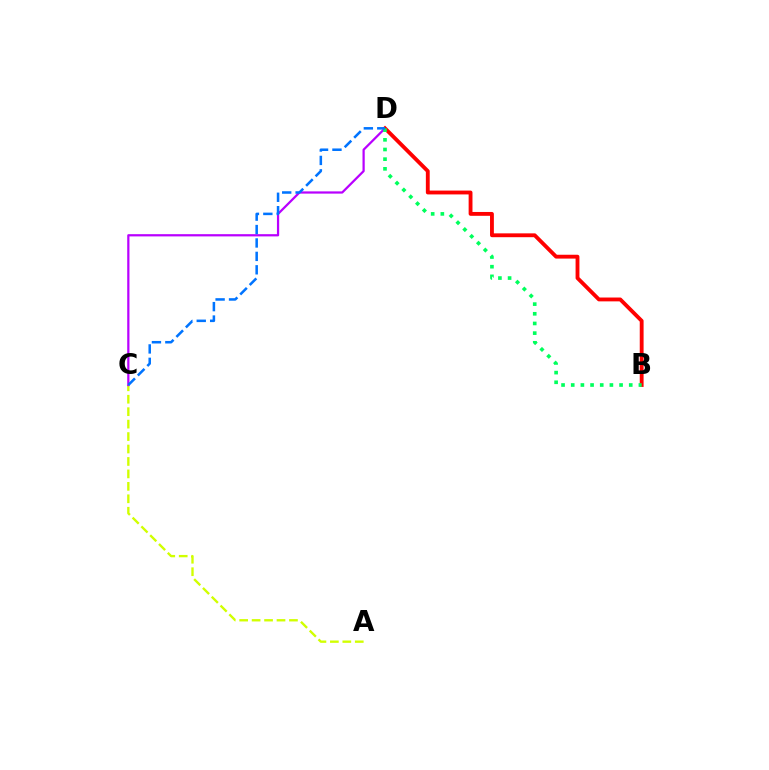{('A', 'C'): [{'color': '#d1ff00', 'line_style': 'dashed', 'thickness': 1.69}], ('C', 'D'): [{'color': '#b900ff', 'line_style': 'solid', 'thickness': 1.61}, {'color': '#0074ff', 'line_style': 'dashed', 'thickness': 1.82}], ('B', 'D'): [{'color': '#ff0000', 'line_style': 'solid', 'thickness': 2.77}, {'color': '#00ff5c', 'line_style': 'dotted', 'thickness': 2.63}]}